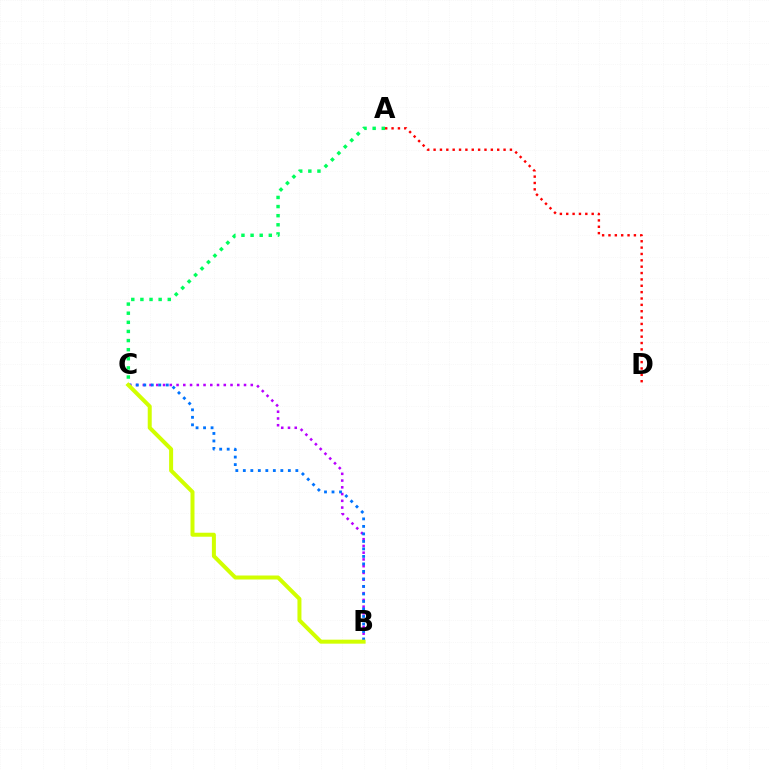{('B', 'C'): [{'color': '#b900ff', 'line_style': 'dotted', 'thickness': 1.83}, {'color': '#0074ff', 'line_style': 'dotted', 'thickness': 2.04}, {'color': '#d1ff00', 'line_style': 'solid', 'thickness': 2.87}], ('A', 'C'): [{'color': '#00ff5c', 'line_style': 'dotted', 'thickness': 2.48}], ('A', 'D'): [{'color': '#ff0000', 'line_style': 'dotted', 'thickness': 1.73}]}